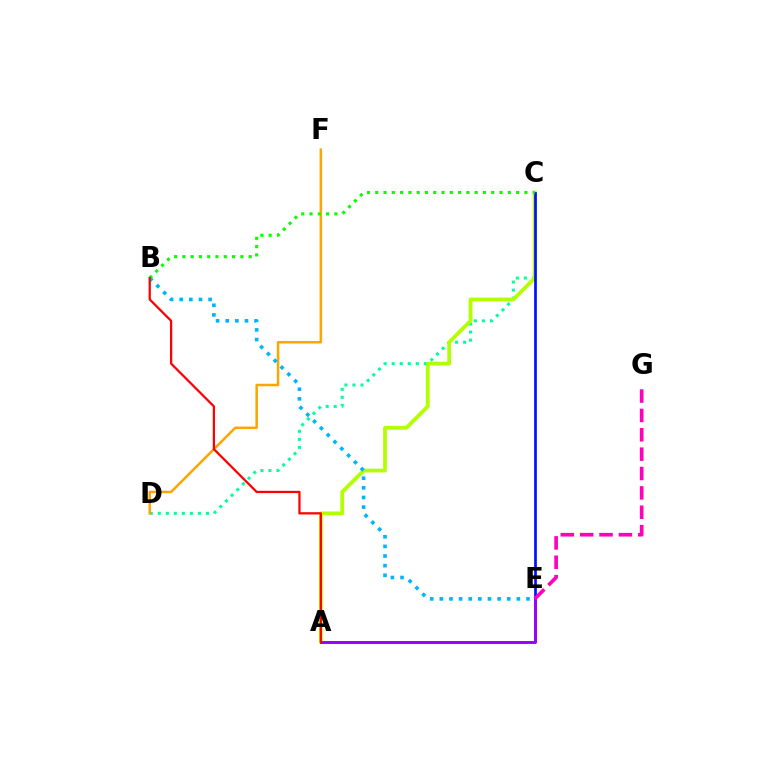{('C', 'D'): [{'color': '#00ff9d', 'line_style': 'dotted', 'thickness': 2.18}], ('A', 'C'): [{'color': '#b3ff00', 'line_style': 'solid', 'thickness': 2.72}], ('D', 'F'): [{'color': '#ffa500', 'line_style': 'solid', 'thickness': 1.81}], ('C', 'E'): [{'color': '#0010ff', 'line_style': 'solid', 'thickness': 1.95}], ('B', 'E'): [{'color': '#00b5ff', 'line_style': 'dotted', 'thickness': 2.62}], ('B', 'C'): [{'color': '#08ff00', 'line_style': 'dotted', 'thickness': 2.25}], ('A', 'E'): [{'color': '#9b00ff', 'line_style': 'solid', 'thickness': 2.13}], ('A', 'B'): [{'color': '#ff0000', 'line_style': 'solid', 'thickness': 1.62}], ('E', 'G'): [{'color': '#ff00bd', 'line_style': 'dashed', 'thickness': 2.63}]}